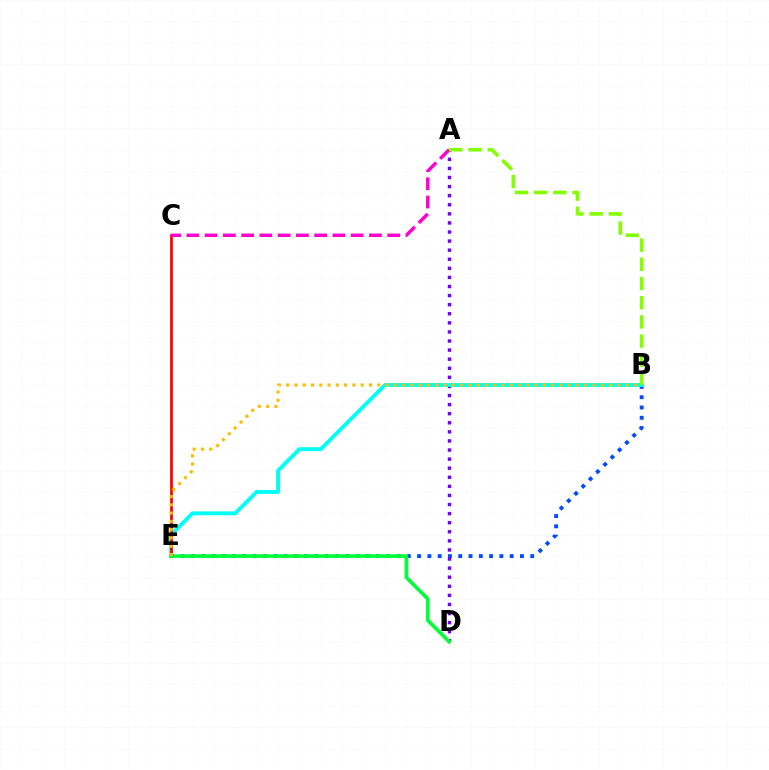{('B', 'E'): [{'color': '#004bff', 'line_style': 'dotted', 'thickness': 2.79}, {'color': '#00fff6', 'line_style': 'solid', 'thickness': 2.81}, {'color': '#ffbd00', 'line_style': 'dotted', 'thickness': 2.25}], ('A', 'D'): [{'color': '#7200ff', 'line_style': 'dotted', 'thickness': 2.47}], ('C', 'E'): [{'color': '#ff0000', 'line_style': 'solid', 'thickness': 1.97}], ('A', 'C'): [{'color': '#ff00cf', 'line_style': 'dashed', 'thickness': 2.48}], ('A', 'B'): [{'color': '#84ff00', 'line_style': 'dashed', 'thickness': 2.61}], ('D', 'E'): [{'color': '#00ff39', 'line_style': 'solid', 'thickness': 2.62}]}